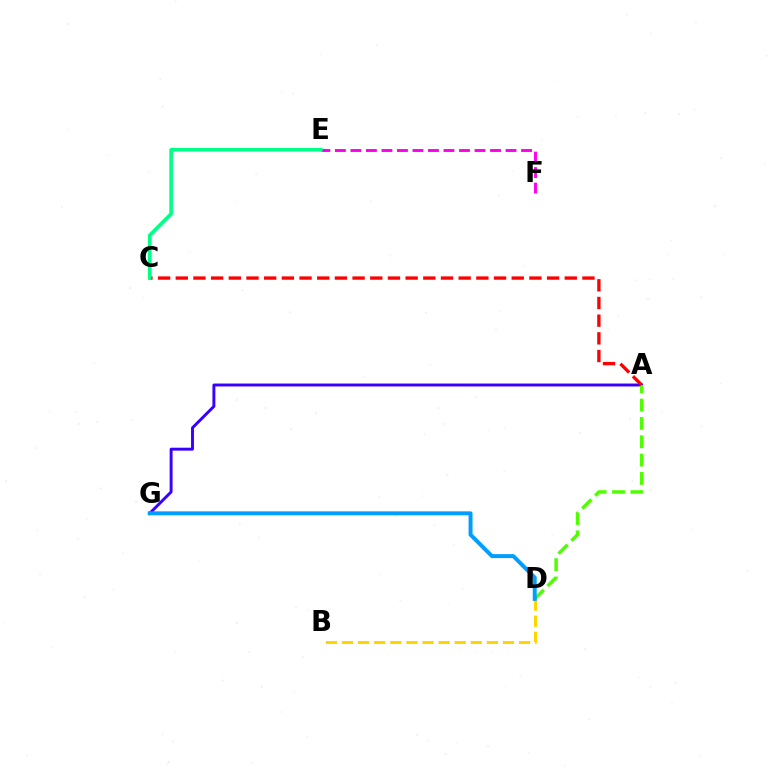{('A', 'G'): [{'color': '#3700ff', 'line_style': 'solid', 'thickness': 2.1}], ('A', 'D'): [{'color': '#4fff00', 'line_style': 'dashed', 'thickness': 2.49}], ('E', 'F'): [{'color': '#ff00ed', 'line_style': 'dashed', 'thickness': 2.11}], ('A', 'C'): [{'color': '#ff0000', 'line_style': 'dashed', 'thickness': 2.4}], ('B', 'D'): [{'color': '#ffd500', 'line_style': 'dashed', 'thickness': 2.19}], ('D', 'G'): [{'color': '#009eff', 'line_style': 'solid', 'thickness': 2.86}], ('C', 'E'): [{'color': '#00ff86', 'line_style': 'solid', 'thickness': 2.58}]}